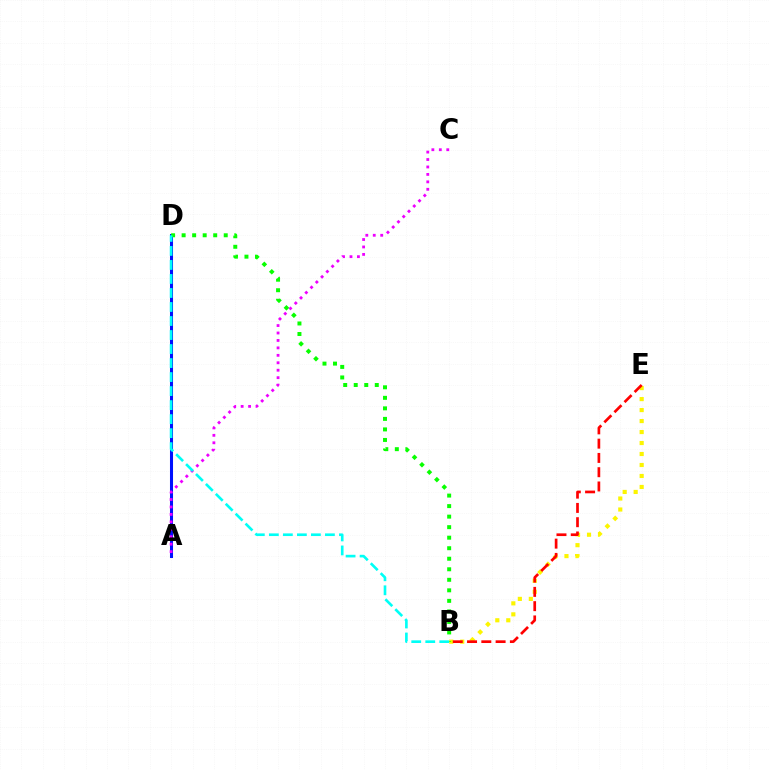{('A', 'D'): [{'color': '#0010ff', 'line_style': 'solid', 'thickness': 2.19}], ('A', 'C'): [{'color': '#ee00ff', 'line_style': 'dotted', 'thickness': 2.02}], ('B', 'E'): [{'color': '#fcf500', 'line_style': 'dotted', 'thickness': 2.98}, {'color': '#ff0000', 'line_style': 'dashed', 'thickness': 1.94}], ('B', 'D'): [{'color': '#08ff00', 'line_style': 'dotted', 'thickness': 2.86}, {'color': '#00fff6', 'line_style': 'dashed', 'thickness': 1.9}]}